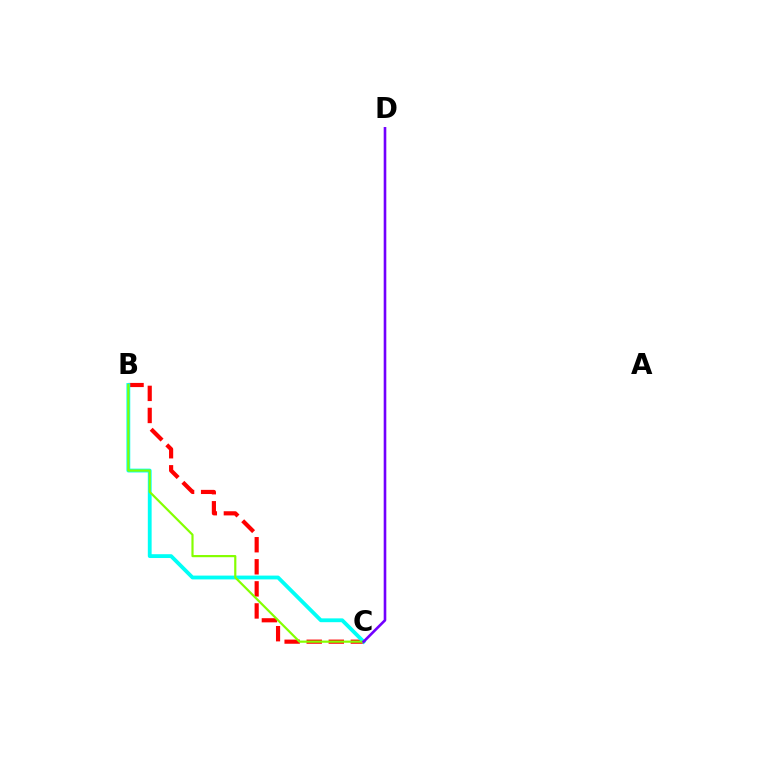{('B', 'C'): [{'color': '#ff0000', 'line_style': 'dashed', 'thickness': 3.0}, {'color': '#00fff6', 'line_style': 'solid', 'thickness': 2.75}, {'color': '#84ff00', 'line_style': 'solid', 'thickness': 1.57}], ('C', 'D'): [{'color': '#7200ff', 'line_style': 'solid', 'thickness': 1.89}]}